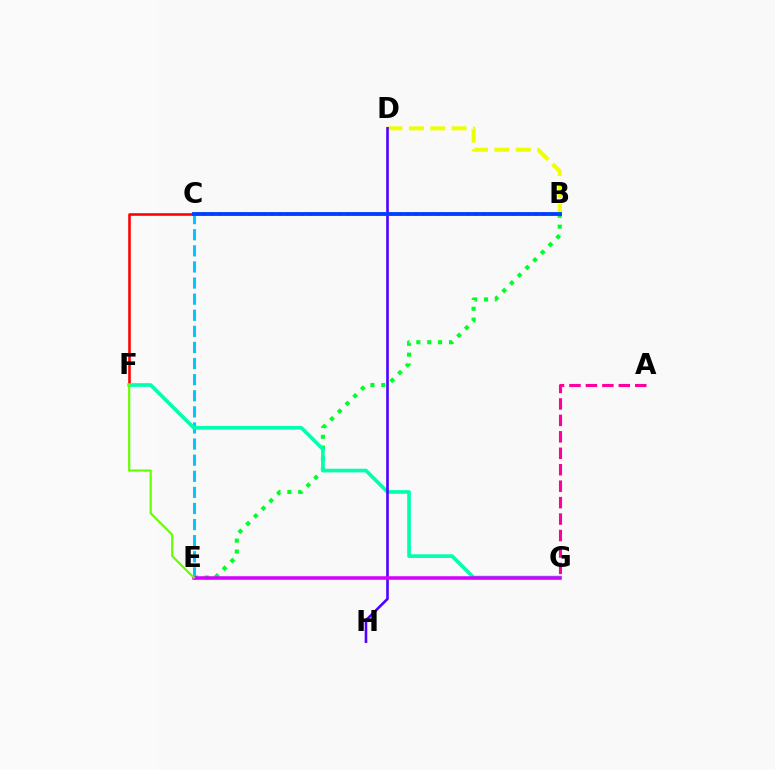{('C', 'F'): [{'color': '#ff0000', 'line_style': 'solid', 'thickness': 1.86}], ('A', 'G'): [{'color': '#ff00a0', 'line_style': 'dashed', 'thickness': 2.23}], ('C', 'E'): [{'color': '#00c7ff', 'line_style': 'dashed', 'thickness': 2.19}], ('B', 'E'): [{'color': '#00ff27', 'line_style': 'dotted', 'thickness': 2.96}], ('B', 'D'): [{'color': '#eeff00', 'line_style': 'dashed', 'thickness': 2.9}], ('F', 'G'): [{'color': '#00ffaf', 'line_style': 'solid', 'thickness': 2.63}], ('D', 'H'): [{'color': '#4f00ff', 'line_style': 'solid', 'thickness': 1.88}], ('B', 'C'): [{'color': '#ff8800', 'line_style': 'dotted', 'thickness': 2.05}, {'color': '#003fff', 'line_style': 'solid', 'thickness': 2.77}], ('E', 'G'): [{'color': '#d600ff', 'line_style': 'solid', 'thickness': 2.54}], ('E', 'F'): [{'color': '#66ff00', 'line_style': 'solid', 'thickness': 1.58}]}